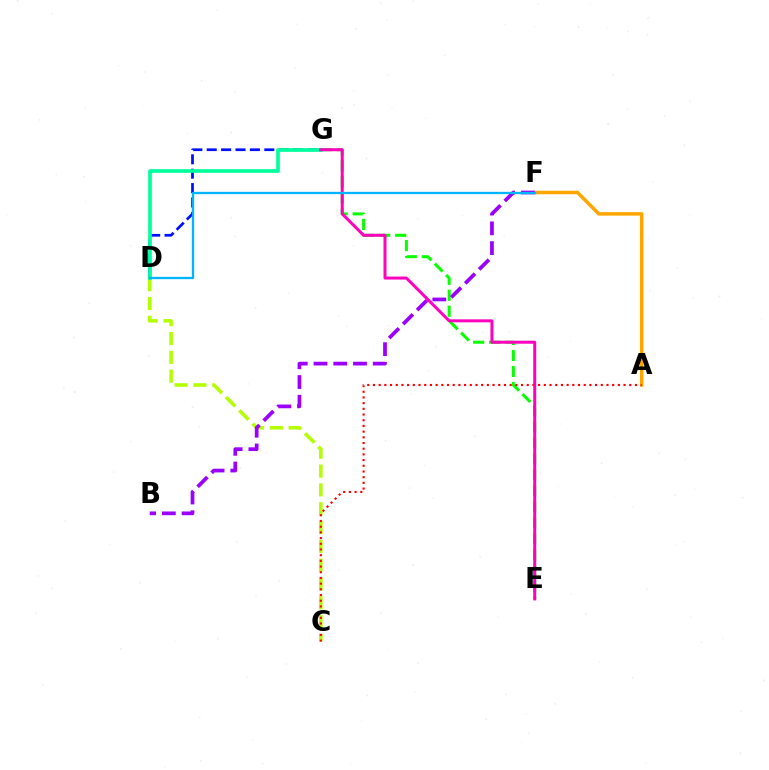{('C', 'D'): [{'color': '#b3ff00', 'line_style': 'dashed', 'thickness': 2.56}], ('A', 'F'): [{'color': '#ffa500', 'line_style': 'solid', 'thickness': 2.52}], ('E', 'G'): [{'color': '#08ff00', 'line_style': 'dashed', 'thickness': 2.17}, {'color': '#ff00bd', 'line_style': 'solid', 'thickness': 2.16}], ('B', 'F'): [{'color': '#9b00ff', 'line_style': 'dashed', 'thickness': 2.68}], ('D', 'G'): [{'color': '#0010ff', 'line_style': 'dashed', 'thickness': 1.96}, {'color': '#00ff9d', 'line_style': 'solid', 'thickness': 2.65}], ('A', 'C'): [{'color': '#ff0000', 'line_style': 'dotted', 'thickness': 1.55}], ('D', 'F'): [{'color': '#00b5ff', 'line_style': 'solid', 'thickness': 1.66}]}